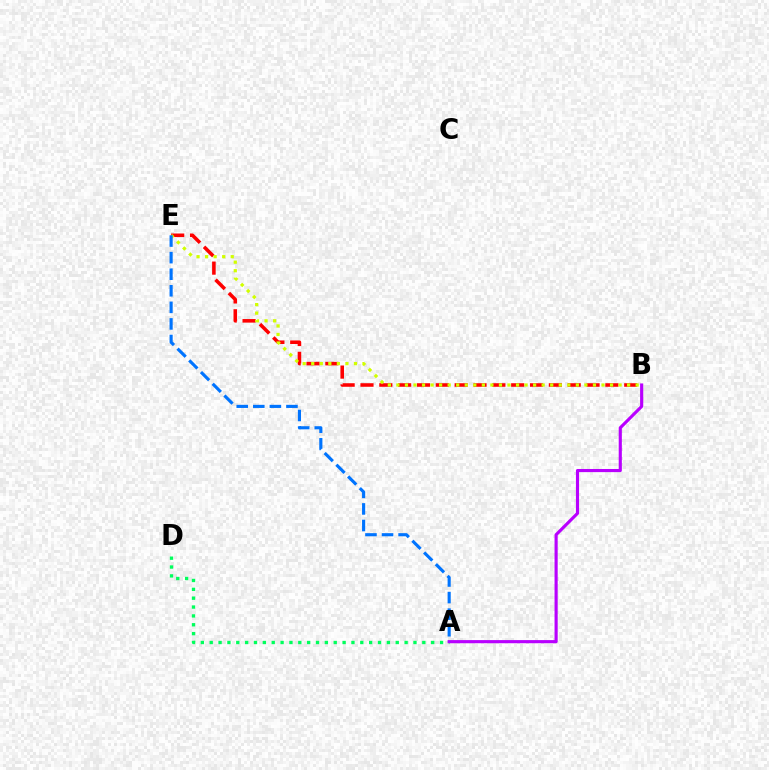{('A', 'D'): [{'color': '#00ff5c', 'line_style': 'dotted', 'thickness': 2.41}], ('A', 'B'): [{'color': '#b900ff', 'line_style': 'solid', 'thickness': 2.26}], ('B', 'E'): [{'color': '#ff0000', 'line_style': 'dashed', 'thickness': 2.56}, {'color': '#d1ff00', 'line_style': 'dotted', 'thickness': 2.32}], ('A', 'E'): [{'color': '#0074ff', 'line_style': 'dashed', 'thickness': 2.25}]}